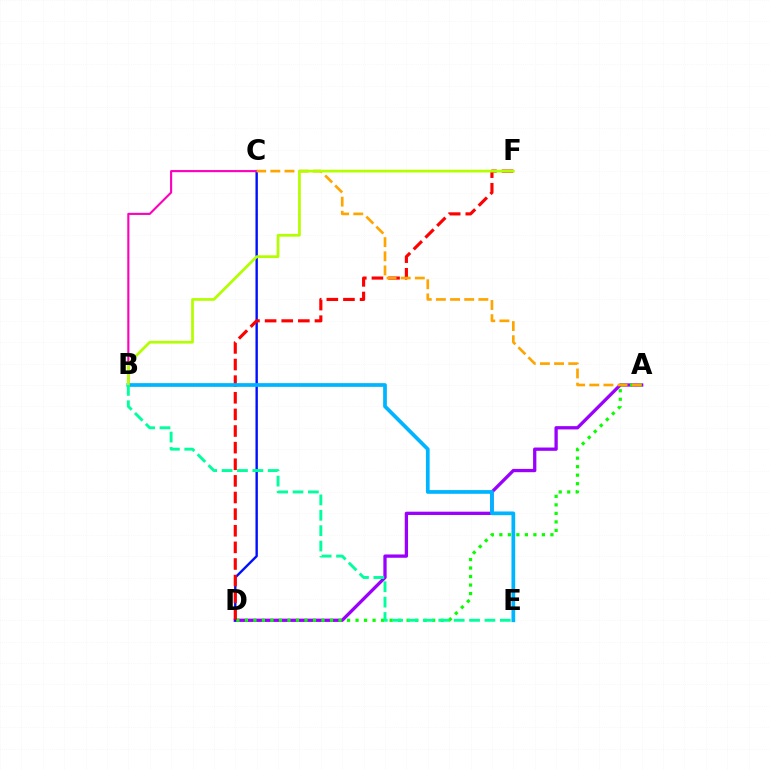{('A', 'D'): [{'color': '#9b00ff', 'line_style': 'solid', 'thickness': 2.37}, {'color': '#08ff00', 'line_style': 'dotted', 'thickness': 2.31}], ('C', 'D'): [{'color': '#0010ff', 'line_style': 'solid', 'thickness': 1.72}], ('B', 'C'): [{'color': '#ff00bd', 'line_style': 'solid', 'thickness': 1.52}], ('D', 'F'): [{'color': '#ff0000', 'line_style': 'dashed', 'thickness': 2.26}], ('A', 'C'): [{'color': '#ffa500', 'line_style': 'dashed', 'thickness': 1.92}], ('B', 'E'): [{'color': '#00b5ff', 'line_style': 'solid', 'thickness': 2.68}, {'color': '#00ff9d', 'line_style': 'dashed', 'thickness': 2.09}], ('B', 'F'): [{'color': '#b3ff00', 'line_style': 'solid', 'thickness': 1.97}]}